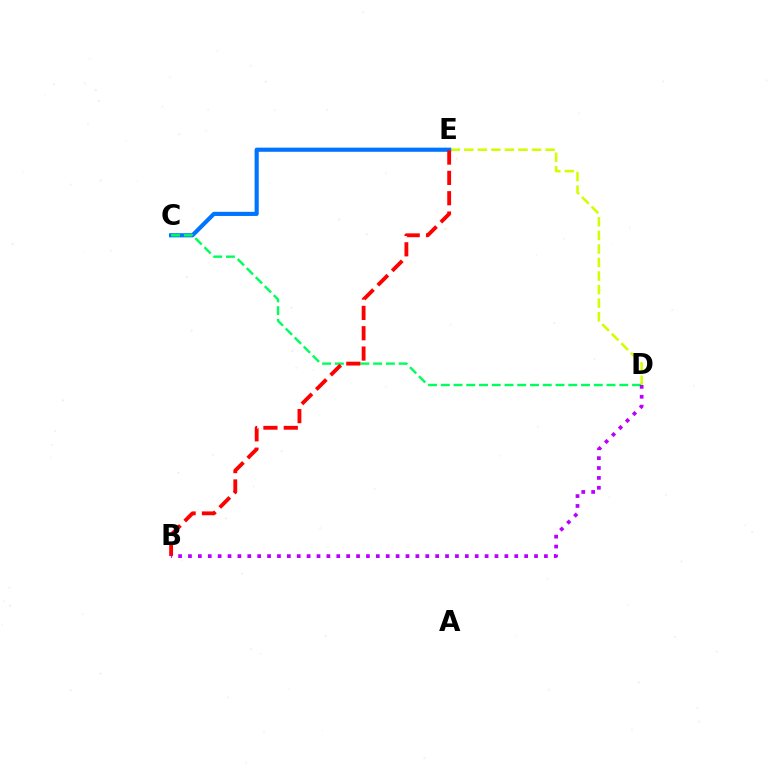{('D', 'E'): [{'color': '#d1ff00', 'line_style': 'dashed', 'thickness': 1.84}], ('C', 'E'): [{'color': '#0074ff', 'line_style': 'solid', 'thickness': 2.99}], ('C', 'D'): [{'color': '#00ff5c', 'line_style': 'dashed', 'thickness': 1.73}], ('B', 'E'): [{'color': '#ff0000', 'line_style': 'dashed', 'thickness': 2.76}], ('B', 'D'): [{'color': '#b900ff', 'line_style': 'dotted', 'thickness': 2.69}]}